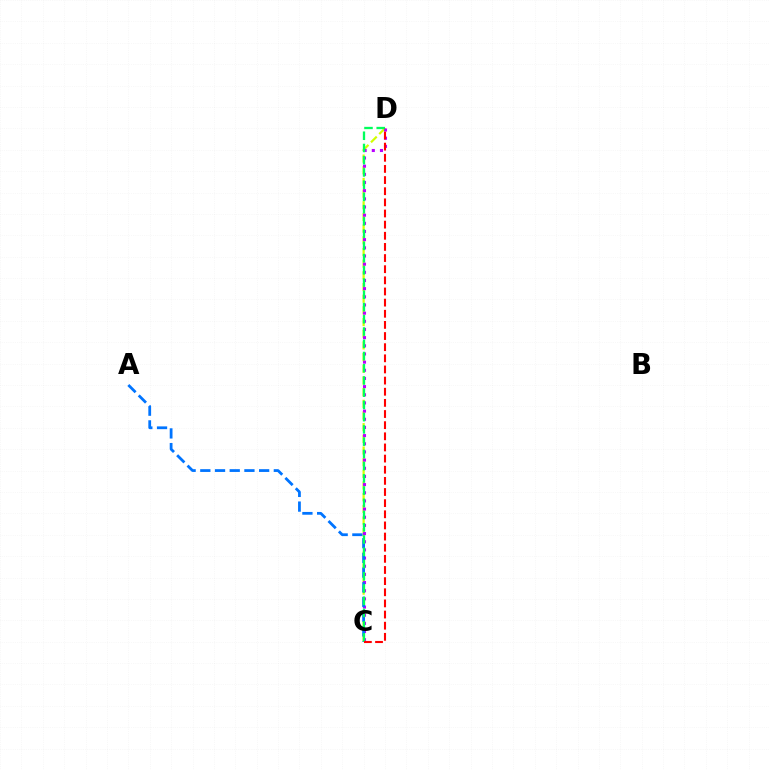{('C', 'D'): [{'color': '#d1ff00', 'line_style': 'dashed', 'thickness': 1.59}, {'color': '#b900ff', 'line_style': 'dotted', 'thickness': 2.22}, {'color': '#00ff5c', 'line_style': 'dashed', 'thickness': 1.66}, {'color': '#ff0000', 'line_style': 'dashed', 'thickness': 1.51}], ('A', 'C'): [{'color': '#0074ff', 'line_style': 'dashed', 'thickness': 2.0}]}